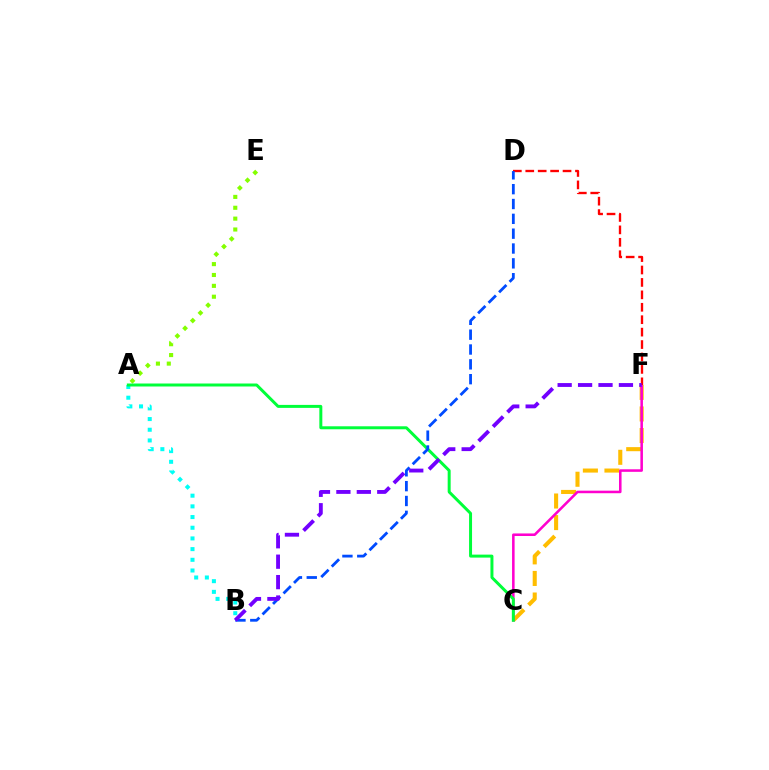{('C', 'F'): [{'color': '#ffbd00', 'line_style': 'dashed', 'thickness': 2.93}, {'color': '#ff00cf', 'line_style': 'solid', 'thickness': 1.84}], ('A', 'E'): [{'color': '#84ff00', 'line_style': 'dotted', 'thickness': 2.95}], ('D', 'F'): [{'color': '#ff0000', 'line_style': 'dashed', 'thickness': 1.69}], ('A', 'B'): [{'color': '#00fff6', 'line_style': 'dotted', 'thickness': 2.9}], ('A', 'C'): [{'color': '#00ff39', 'line_style': 'solid', 'thickness': 2.15}], ('B', 'D'): [{'color': '#004bff', 'line_style': 'dashed', 'thickness': 2.02}], ('B', 'F'): [{'color': '#7200ff', 'line_style': 'dashed', 'thickness': 2.77}]}